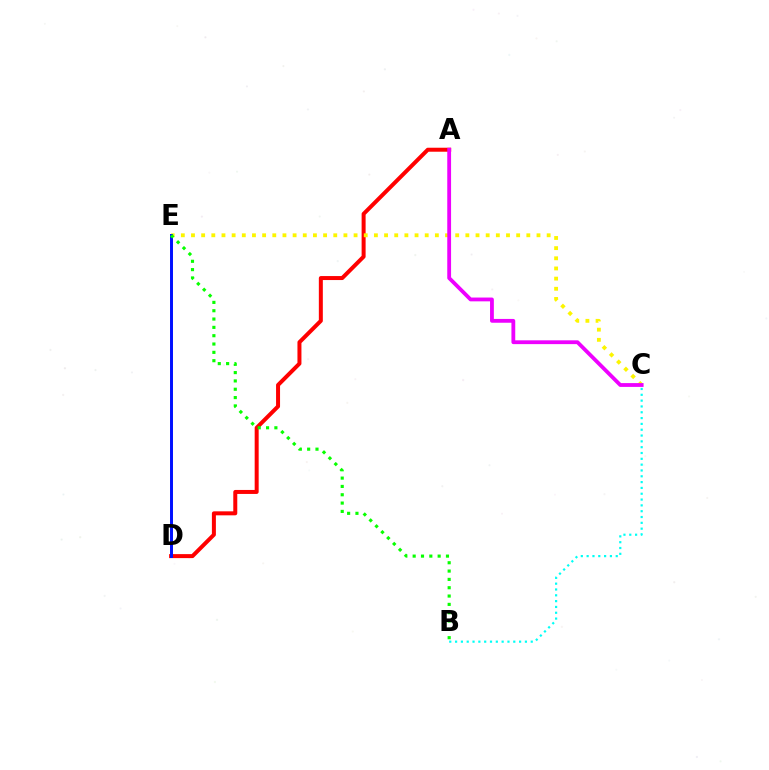{('A', 'D'): [{'color': '#ff0000', 'line_style': 'solid', 'thickness': 2.88}], ('B', 'C'): [{'color': '#00fff6', 'line_style': 'dotted', 'thickness': 1.58}], ('C', 'E'): [{'color': '#fcf500', 'line_style': 'dotted', 'thickness': 2.76}], ('A', 'C'): [{'color': '#ee00ff', 'line_style': 'solid', 'thickness': 2.74}], ('D', 'E'): [{'color': '#0010ff', 'line_style': 'solid', 'thickness': 2.13}], ('B', 'E'): [{'color': '#08ff00', 'line_style': 'dotted', 'thickness': 2.26}]}